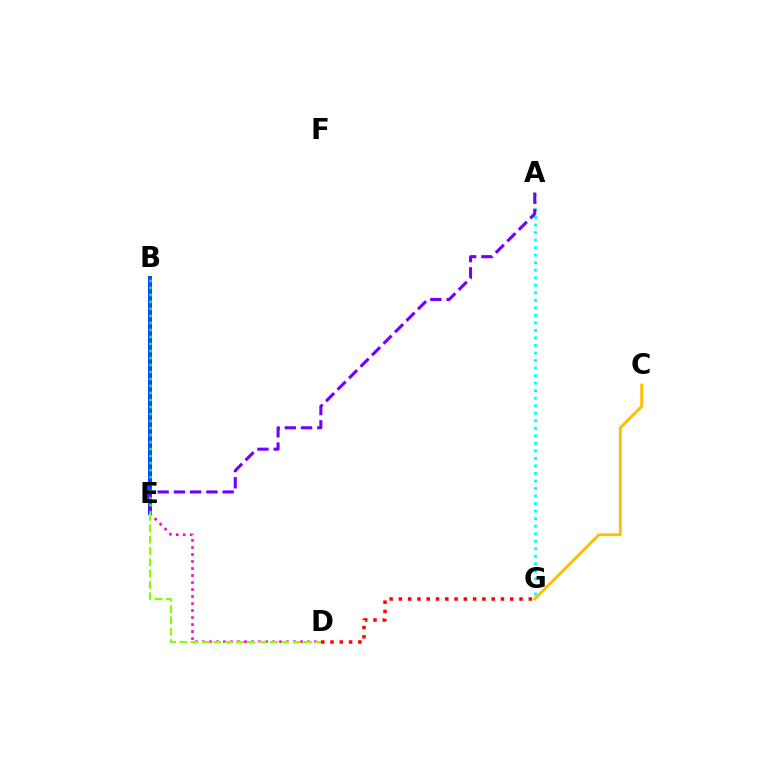{('B', 'E'): [{'color': '#004bff', 'line_style': 'solid', 'thickness': 2.86}, {'color': '#00ff39', 'line_style': 'dotted', 'thickness': 1.9}], ('C', 'G'): [{'color': '#ffbd00', 'line_style': 'solid', 'thickness': 2.05}], ('A', 'G'): [{'color': '#00fff6', 'line_style': 'dotted', 'thickness': 2.05}], ('A', 'E'): [{'color': '#7200ff', 'line_style': 'dashed', 'thickness': 2.21}], ('D', 'E'): [{'color': '#ff00cf', 'line_style': 'dotted', 'thickness': 1.9}, {'color': '#84ff00', 'line_style': 'dashed', 'thickness': 1.54}], ('D', 'G'): [{'color': '#ff0000', 'line_style': 'dotted', 'thickness': 2.52}]}